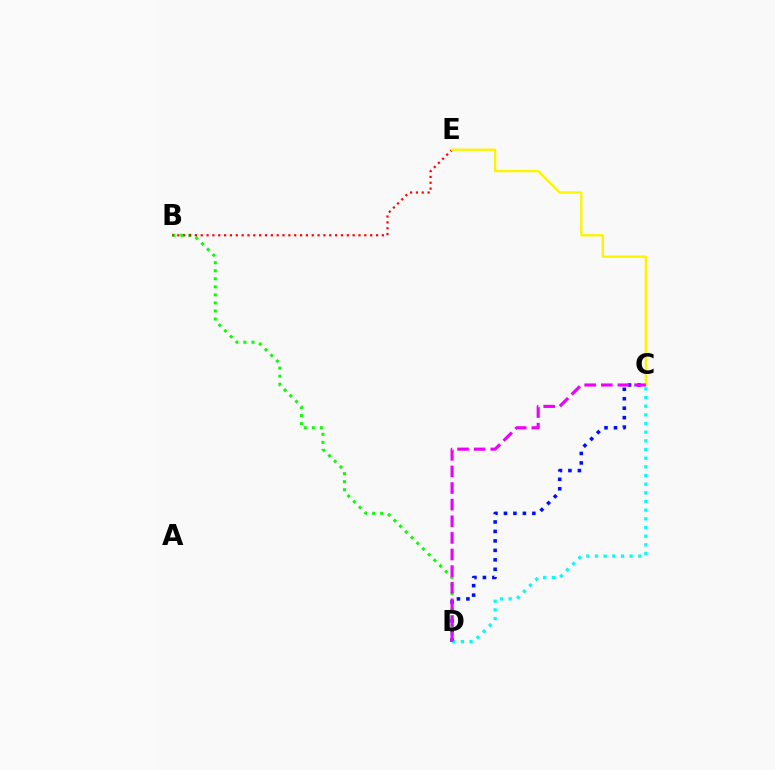{('B', 'D'): [{'color': '#08ff00', 'line_style': 'dotted', 'thickness': 2.19}], ('C', 'D'): [{'color': '#0010ff', 'line_style': 'dotted', 'thickness': 2.57}, {'color': '#00fff6', 'line_style': 'dotted', 'thickness': 2.35}, {'color': '#ee00ff', 'line_style': 'dashed', 'thickness': 2.26}], ('B', 'E'): [{'color': '#ff0000', 'line_style': 'dotted', 'thickness': 1.59}], ('C', 'E'): [{'color': '#fcf500', 'line_style': 'solid', 'thickness': 1.67}]}